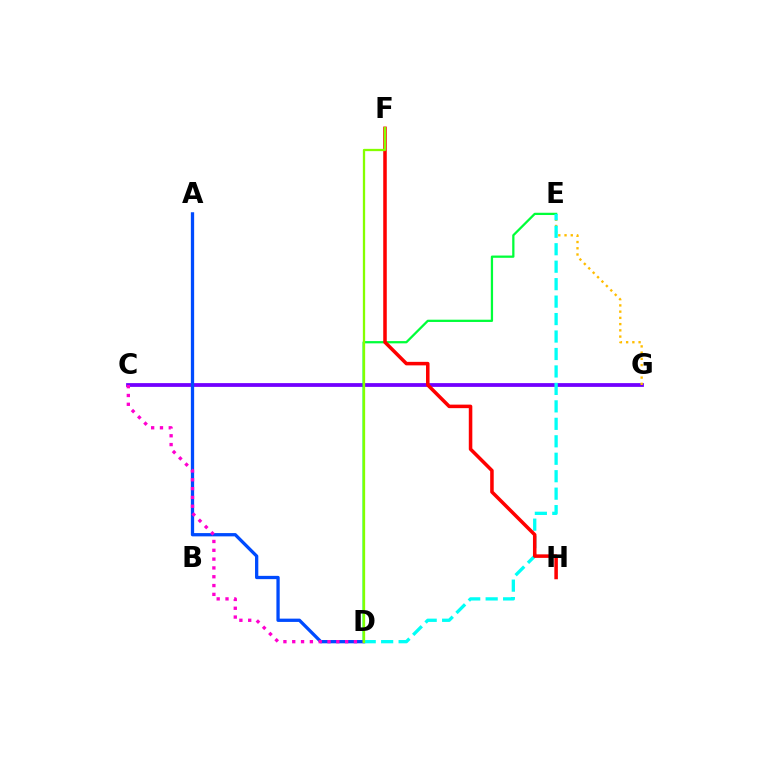{('C', 'G'): [{'color': '#7200ff', 'line_style': 'solid', 'thickness': 2.72}], ('E', 'G'): [{'color': '#ffbd00', 'line_style': 'dotted', 'thickness': 1.69}], ('A', 'D'): [{'color': '#004bff', 'line_style': 'solid', 'thickness': 2.37}], ('D', 'E'): [{'color': '#00ff39', 'line_style': 'solid', 'thickness': 1.63}, {'color': '#00fff6', 'line_style': 'dashed', 'thickness': 2.37}], ('C', 'D'): [{'color': '#ff00cf', 'line_style': 'dotted', 'thickness': 2.4}], ('F', 'H'): [{'color': '#ff0000', 'line_style': 'solid', 'thickness': 2.54}], ('D', 'F'): [{'color': '#84ff00', 'line_style': 'solid', 'thickness': 1.65}]}